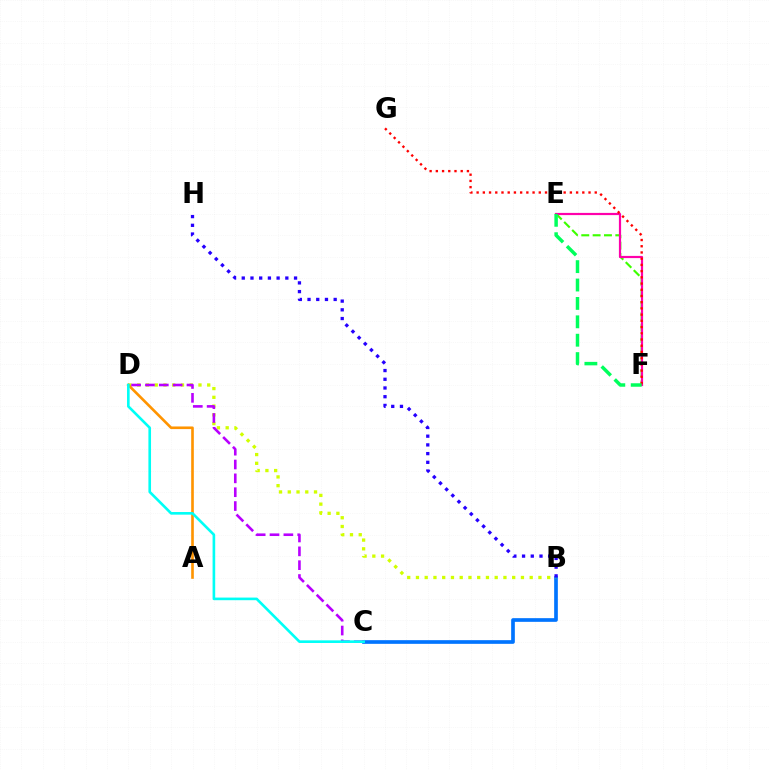{('B', 'C'): [{'color': '#0074ff', 'line_style': 'solid', 'thickness': 2.64}], ('E', 'F'): [{'color': '#3dff00', 'line_style': 'dashed', 'thickness': 1.54}, {'color': '#ff00ac', 'line_style': 'solid', 'thickness': 1.58}, {'color': '#00ff5c', 'line_style': 'dashed', 'thickness': 2.5}], ('B', 'D'): [{'color': '#d1ff00', 'line_style': 'dotted', 'thickness': 2.38}], ('A', 'D'): [{'color': '#ff9400', 'line_style': 'solid', 'thickness': 1.89}], ('C', 'D'): [{'color': '#b900ff', 'line_style': 'dashed', 'thickness': 1.88}, {'color': '#00fff6', 'line_style': 'solid', 'thickness': 1.89}], ('F', 'G'): [{'color': '#ff0000', 'line_style': 'dotted', 'thickness': 1.69}], ('B', 'H'): [{'color': '#2500ff', 'line_style': 'dotted', 'thickness': 2.37}]}